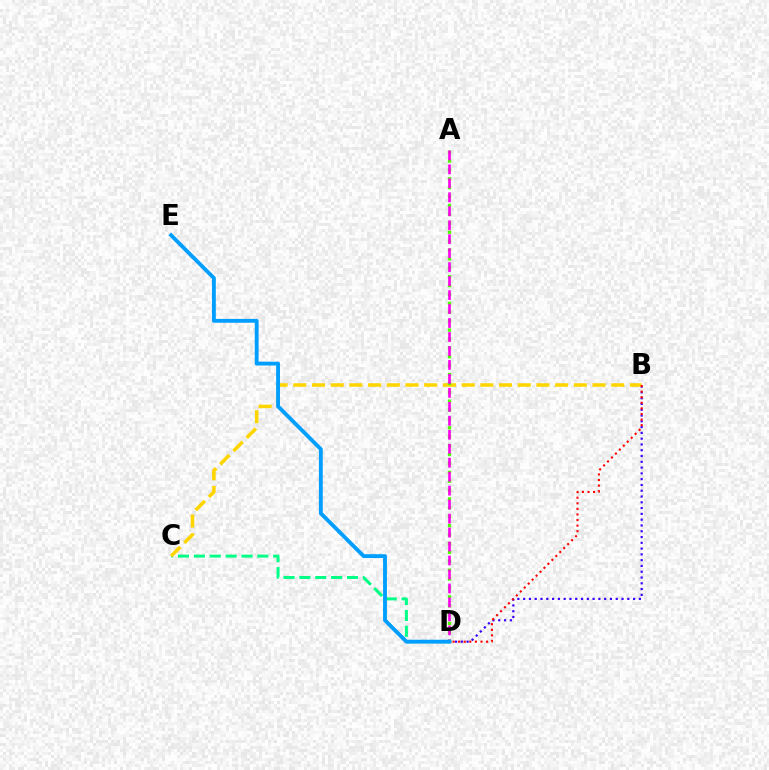{('C', 'D'): [{'color': '#00ff86', 'line_style': 'dashed', 'thickness': 2.16}], ('B', 'D'): [{'color': '#3700ff', 'line_style': 'dotted', 'thickness': 1.57}, {'color': '#ff0000', 'line_style': 'dotted', 'thickness': 1.52}], ('B', 'C'): [{'color': '#ffd500', 'line_style': 'dashed', 'thickness': 2.54}], ('A', 'D'): [{'color': '#4fff00', 'line_style': 'dotted', 'thickness': 2.42}, {'color': '#ff00ed', 'line_style': 'dashed', 'thickness': 1.9}], ('D', 'E'): [{'color': '#009eff', 'line_style': 'solid', 'thickness': 2.77}]}